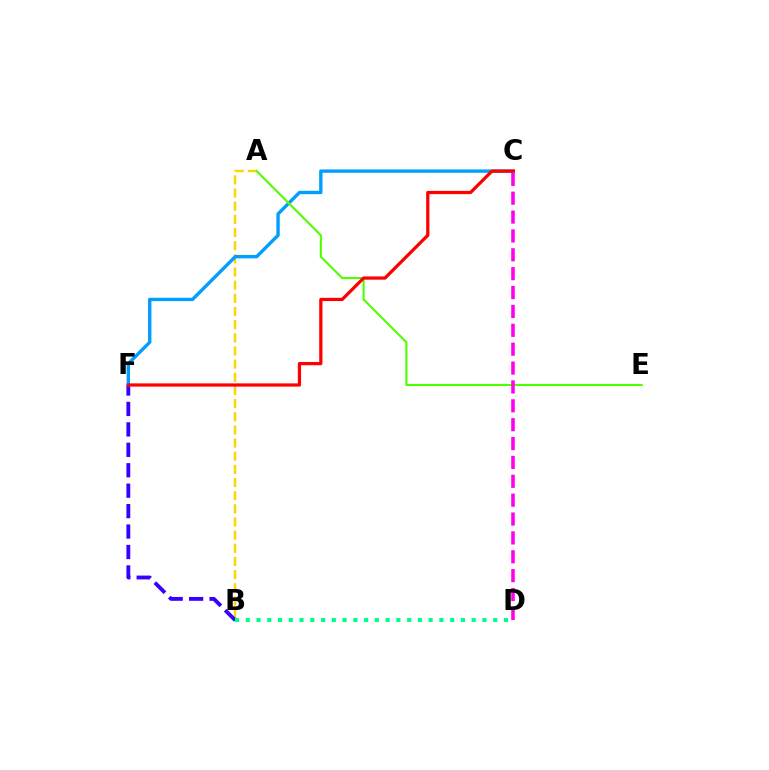{('A', 'B'): [{'color': '#ffd500', 'line_style': 'dashed', 'thickness': 1.79}], ('B', 'F'): [{'color': '#3700ff', 'line_style': 'dashed', 'thickness': 2.78}], ('C', 'F'): [{'color': '#009eff', 'line_style': 'solid', 'thickness': 2.42}, {'color': '#ff0000', 'line_style': 'solid', 'thickness': 2.33}], ('B', 'D'): [{'color': '#00ff86', 'line_style': 'dotted', 'thickness': 2.92}], ('A', 'E'): [{'color': '#4fff00', 'line_style': 'solid', 'thickness': 1.52}], ('C', 'D'): [{'color': '#ff00ed', 'line_style': 'dashed', 'thickness': 2.56}]}